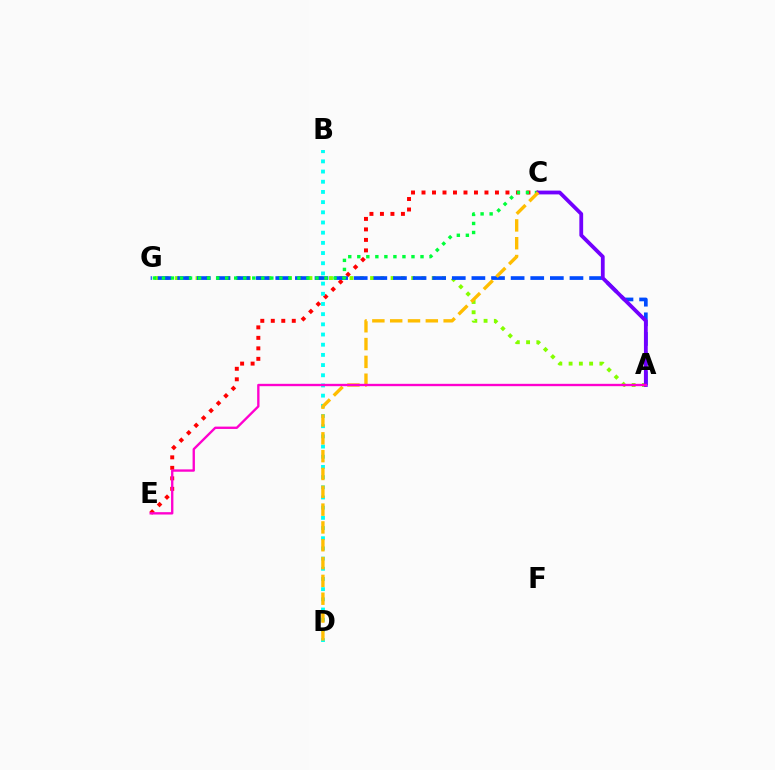{('C', 'E'): [{'color': '#ff0000', 'line_style': 'dotted', 'thickness': 2.85}], ('A', 'G'): [{'color': '#84ff00', 'line_style': 'dotted', 'thickness': 2.79}, {'color': '#004bff', 'line_style': 'dashed', 'thickness': 2.66}], ('C', 'G'): [{'color': '#00ff39', 'line_style': 'dotted', 'thickness': 2.45}], ('A', 'C'): [{'color': '#7200ff', 'line_style': 'solid', 'thickness': 2.73}], ('B', 'D'): [{'color': '#00fff6', 'line_style': 'dotted', 'thickness': 2.77}], ('C', 'D'): [{'color': '#ffbd00', 'line_style': 'dashed', 'thickness': 2.42}], ('A', 'E'): [{'color': '#ff00cf', 'line_style': 'solid', 'thickness': 1.7}]}